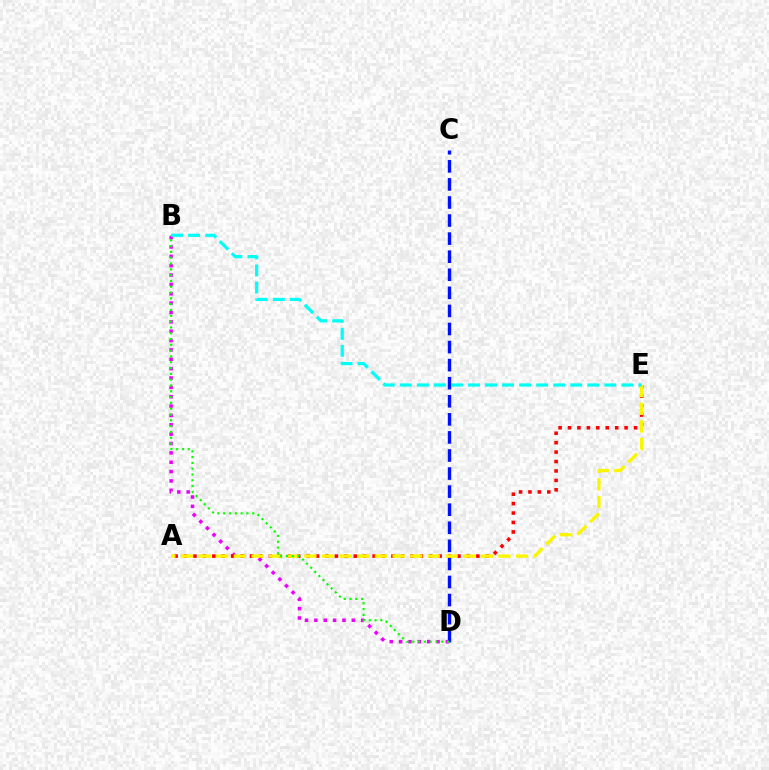{('B', 'D'): [{'color': '#ee00ff', 'line_style': 'dotted', 'thickness': 2.54}, {'color': '#08ff00', 'line_style': 'dotted', 'thickness': 1.58}], ('C', 'D'): [{'color': '#0010ff', 'line_style': 'dashed', 'thickness': 2.45}], ('A', 'E'): [{'color': '#ff0000', 'line_style': 'dotted', 'thickness': 2.56}, {'color': '#fcf500', 'line_style': 'dashed', 'thickness': 2.4}], ('B', 'E'): [{'color': '#00fff6', 'line_style': 'dashed', 'thickness': 2.32}]}